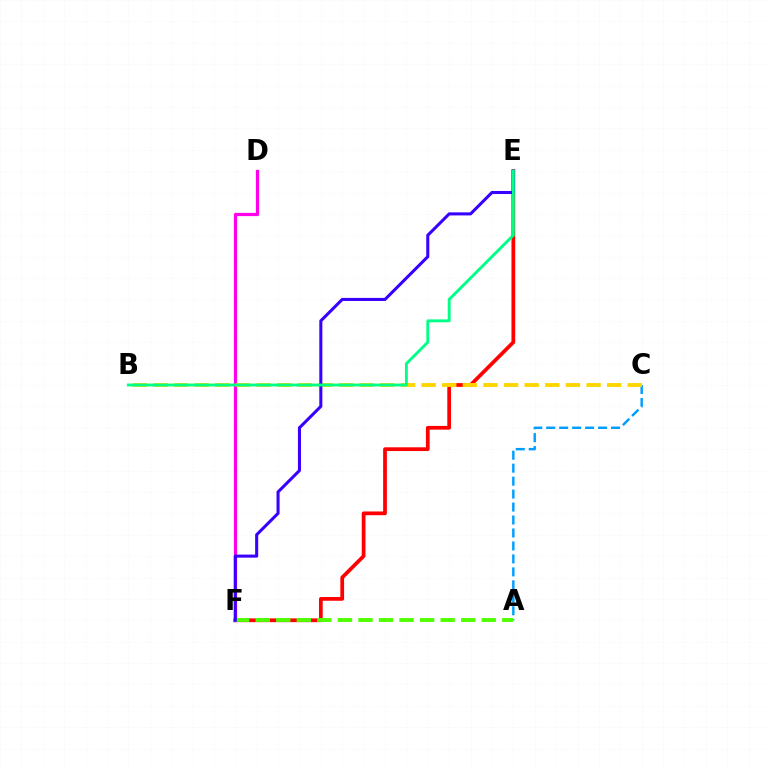{('E', 'F'): [{'color': '#ff0000', 'line_style': 'solid', 'thickness': 2.69}, {'color': '#3700ff', 'line_style': 'solid', 'thickness': 2.2}], ('D', 'F'): [{'color': '#ff00ed', 'line_style': 'solid', 'thickness': 2.32}], ('A', 'C'): [{'color': '#009eff', 'line_style': 'dashed', 'thickness': 1.76}], ('A', 'F'): [{'color': '#4fff00', 'line_style': 'dashed', 'thickness': 2.79}], ('B', 'C'): [{'color': '#ffd500', 'line_style': 'dashed', 'thickness': 2.8}], ('B', 'E'): [{'color': '#00ff86', 'line_style': 'solid', 'thickness': 2.08}]}